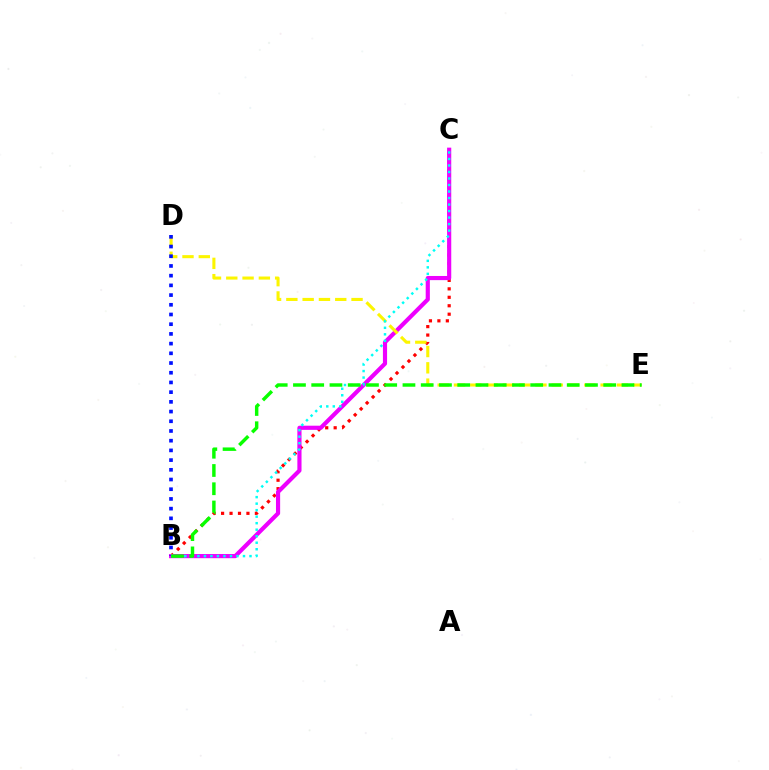{('B', 'C'): [{'color': '#ff0000', 'line_style': 'dotted', 'thickness': 2.3}, {'color': '#ee00ff', 'line_style': 'solid', 'thickness': 2.99}, {'color': '#00fff6', 'line_style': 'dotted', 'thickness': 1.77}], ('D', 'E'): [{'color': '#fcf500', 'line_style': 'dashed', 'thickness': 2.21}], ('B', 'D'): [{'color': '#0010ff', 'line_style': 'dotted', 'thickness': 2.64}], ('B', 'E'): [{'color': '#08ff00', 'line_style': 'dashed', 'thickness': 2.48}]}